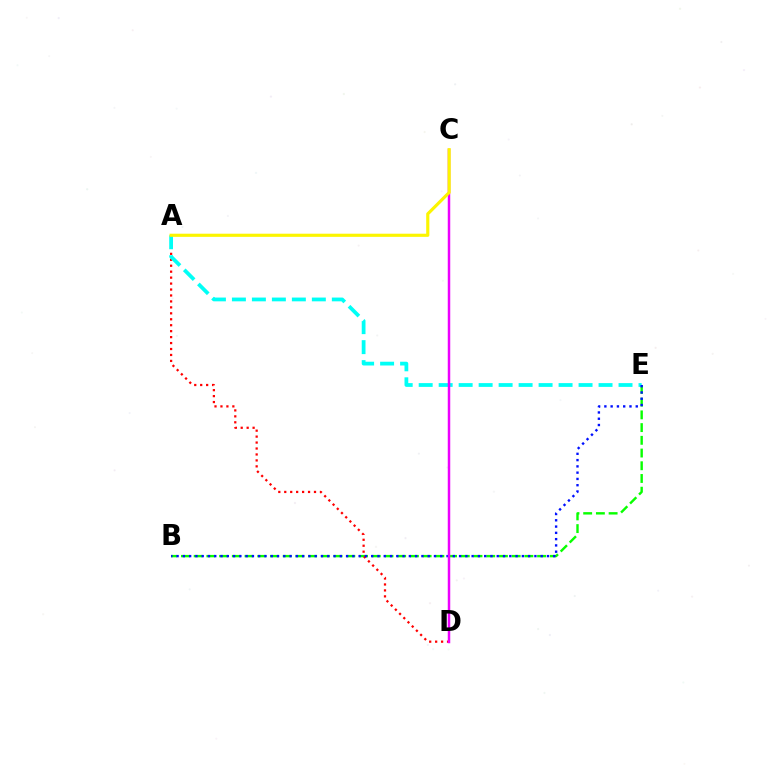{('B', 'E'): [{'color': '#08ff00', 'line_style': 'dashed', 'thickness': 1.73}, {'color': '#0010ff', 'line_style': 'dotted', 'thickness': 1.71}], ('A', 'D'): [{'color': '#ff0000', 'line_style': 'dotted', 'thickness': 1.62}], ('A', 'E'): [{'color': '#00fff6', 'line_style': 'dashed', 'thickness': 2.71}], ('C', 'D'): [{'color': '#ee00ff', 'line_style': 'solid', 'thickness': 1.79}], ('A', 'C'): [{'color': '#fcf500', 'line_style': 'solid', 'thickness': 2.27}]}